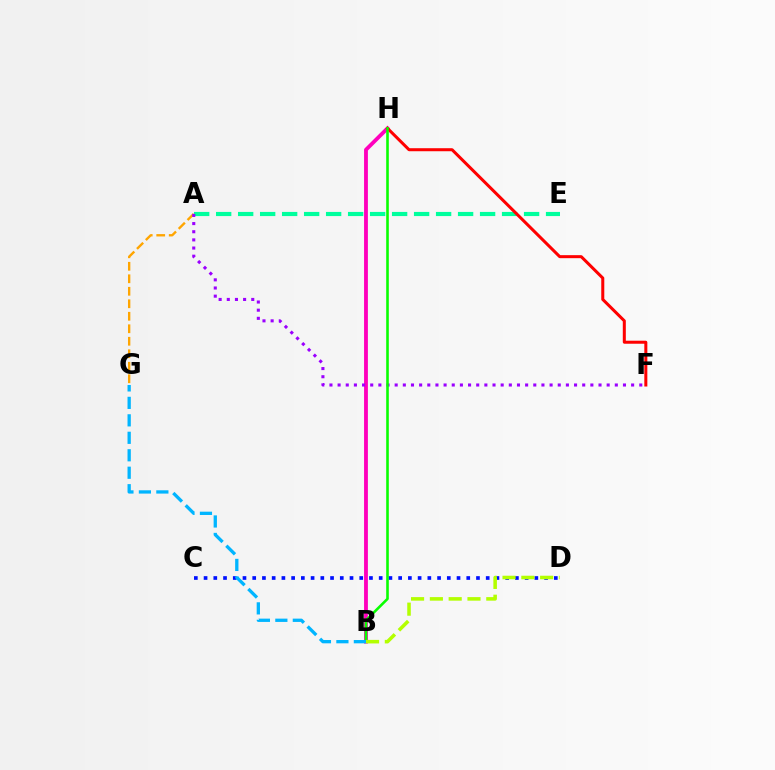{('B', 'H'): [{'color': '#ff00bd', 'line_style': 'solid', 'thickness': 2.76}, {'color': '#08ff00', 'line_style': 'solid', 'thickness': 1.87}], ('A', 'E'): [{'color': '#00ff9d', 'line_style': 'dashed', 'thickness': 2.99}], ('C', 'D'): [{'color': '#0010ff', 'line_style': 'dotted', 'thickness': 2.64}], ('F', 'H'): [{'color': '#ff0000', 'line_style': 'solid', 'thickness': 2.18}], ('A', 'G'): [{'color': '#ffa500', 'line_style': 'dashed', 'thickness': 1.7}], ('A', 'F'): [{'color': '#9b00ff', 'line_style': 'dotted', 'thickness': 2.22}], ('B', 'G'): [{'color': '#00b5ff', 'line_style': 'dashed', 'thickness': 2.37}], ('B', 'D'): [{'color': '#b3ff00', 'line_style': 'dashed', 'thickness': 2.56}]}